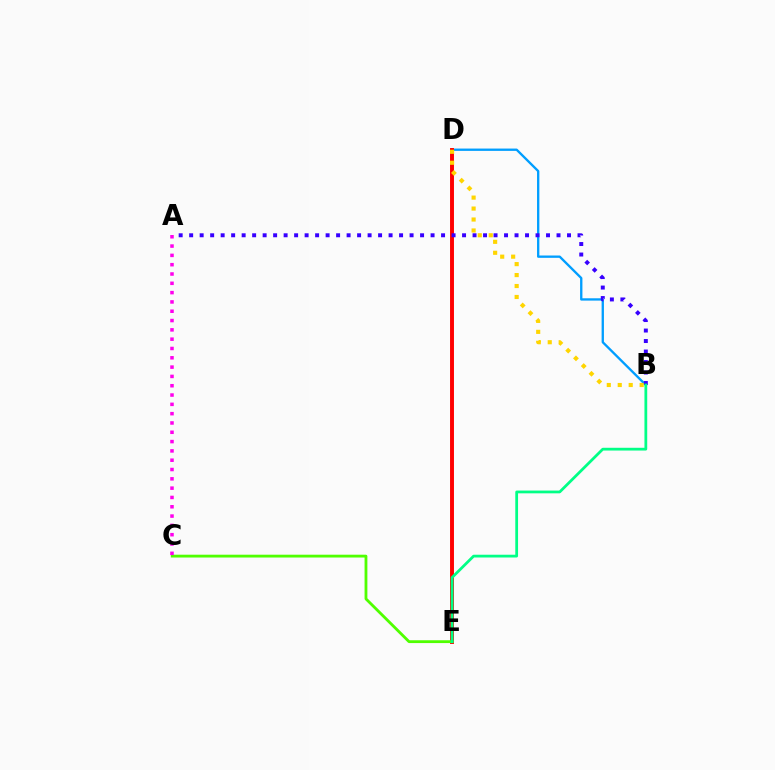{('B', 'D'): [{'color': '#009eff', 'line_style': 'solid', 'thickness': 1.67}, {'color': '#ffd500', 'line_style': 'dotted', 'thickness': 2.98}], ('D', 'E'): [{'color': '#ff0000', 'line_style': 'solid', 'thickness': 2.82}], ('A', 'B'): [{'color': '#3700ff', 'line_style': 'dotted', 'thickness': 2.85}], ('C', 'E'): [{'color': '#4fff00', 'line_style': 'solid', 'thickness': 2.03}], ('B', 'E'): [{'color': '#00ff86', 'line_style': 'solid', 'thickness': 1.99}], ('A', 'C'): [{'color': '#ff00ed', 'line_style': 'dotted', 'thickness': 2.53}]}